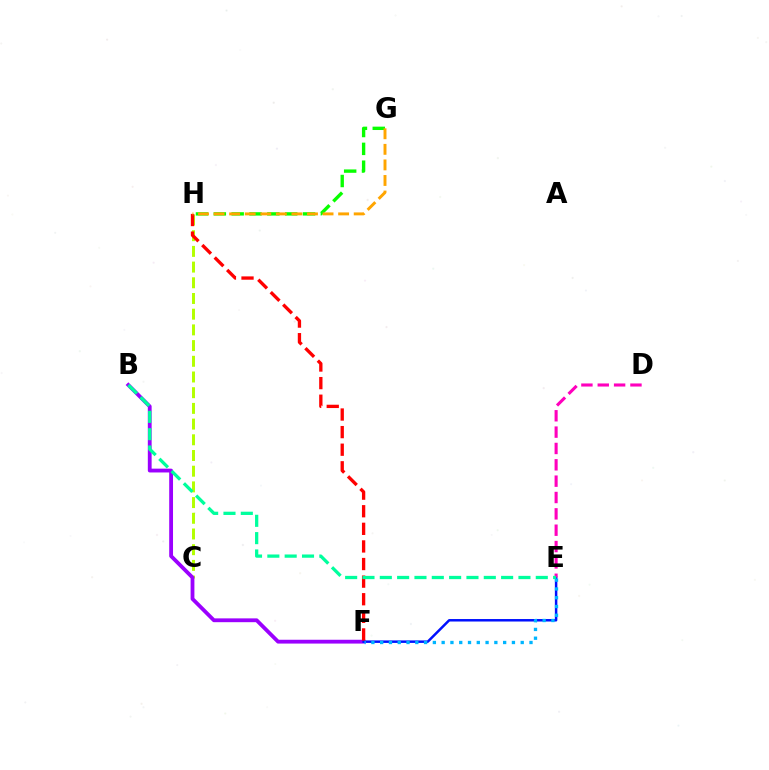{('C', 'H'): [{'color': '#b3ff00', 'line_style': 'dashed', 'thickness': 2.13}], ('B', 'F'): [{'color': '#9b00ff', 'line_style': 'solid', 'thickness': 2.75}], ('E', 'F'): [{'color': '#0010ff', 'line_style': 'solid', 'thickness': 1.79}, {'color': '#00b5ff', 'line_style': 'dotted', 'thickness': 2.39}], ('D', 'E'): [{'color': '#ff00bd', 'line_style': 'dashed', 'thickness': 2.22}], ('F', 'H'): [{'color': '#ff0000', 'line_style': 'dashed', 'thickness': 2.39}], ('B', 'E'): [{'color': '#00ff9d', 'line_style': 'dashed', 'thickness': 2.35}], ('G', 'H'): [{'color': '#08ff00', 'line_style': 'dashed', 'thickness': 2.42}, {'color': '#ffa500', 'line_style': 'dashed', 'thickness': 2.11}]}